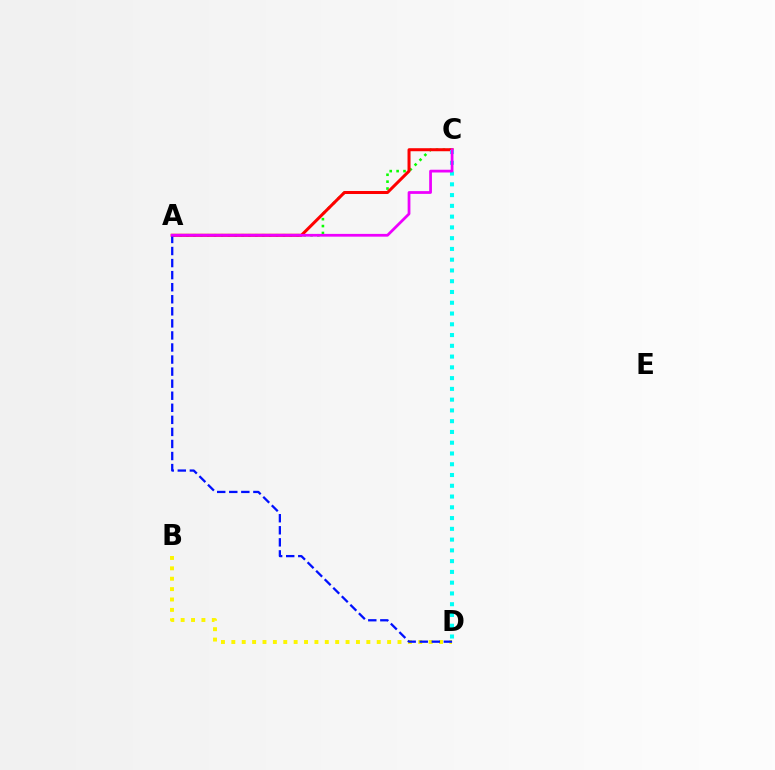{('B', 'D'): [{'color': '#fcf500', 'line_style': 'dotted', 'thickness': 2.82}], ('A', 'C'): [{'color': '#08ff00', 'line_style': 'dotted', 'thickness': 1.87}, {'color': '#ff0000', 'line_style': 'solid', 'thickness': 2.17}, {'color': '#ee00ff', 'line_style': 'solid', 'thickness': 1.99}], ('A', 'D'): [{'color': '#0010ff', 'line_style': 'dashed', 'thickness': 1.64}], ('C', 'D'): [{'color': '#00fff6', 'line_style': 'dotted', 'thickness': 2.93}]}